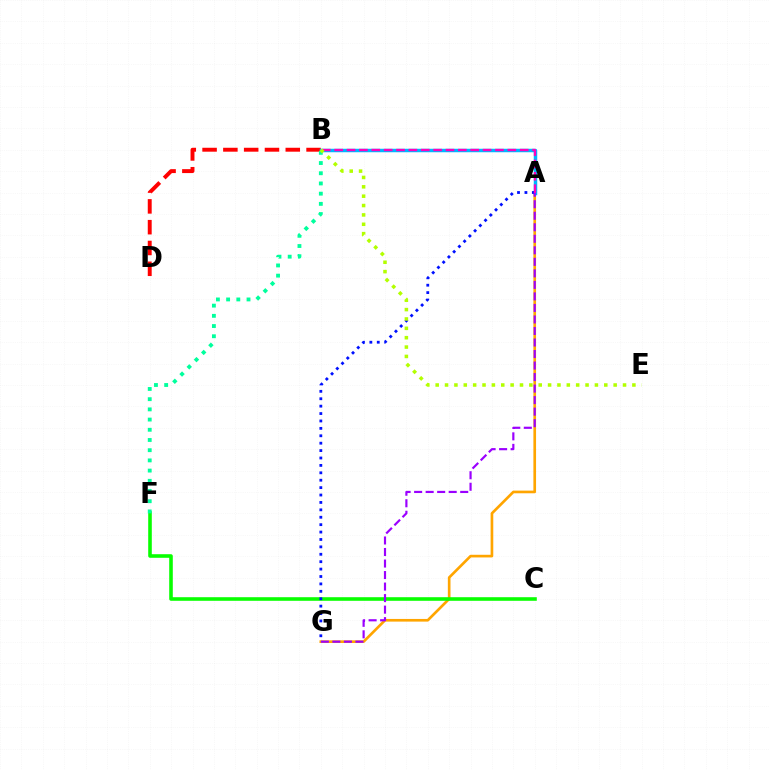{('A', 'G'): [{'color': '#ffa500', 'line_style': 'solid', 'thickness': 1.92}, {'color': '#0010ff', 'line_style': 'dotted', 'thickness': 2.01}, {'color': '#9b00ff', 'line_style': 'dashed', 'thickness': 1.57}], ('B', 'D'): [{'color': '#ff0000', 'line_style': 'dashed', 'thickness': 2.83}], ('A', 'B'): [{'color': '#00b5ff', 'line_style': 'solid', 'thickness': 2.5}, {'color': '#ff00bd', 'line_style': 'dashed', 'thickness': 1.68}], ('C', 'F'): [{'color': '#08ff00', 'line_style': 'solid', 'thickness': 2.58}], ('B', 'F'): [{'color': '#00ff9d', 'line_style': 'dotted', 'thickness': 2.77}], ('B', 'E'): [{'color': '#b3ff00', 'line_style': 'dotted', 'thickness': 2.55}]}